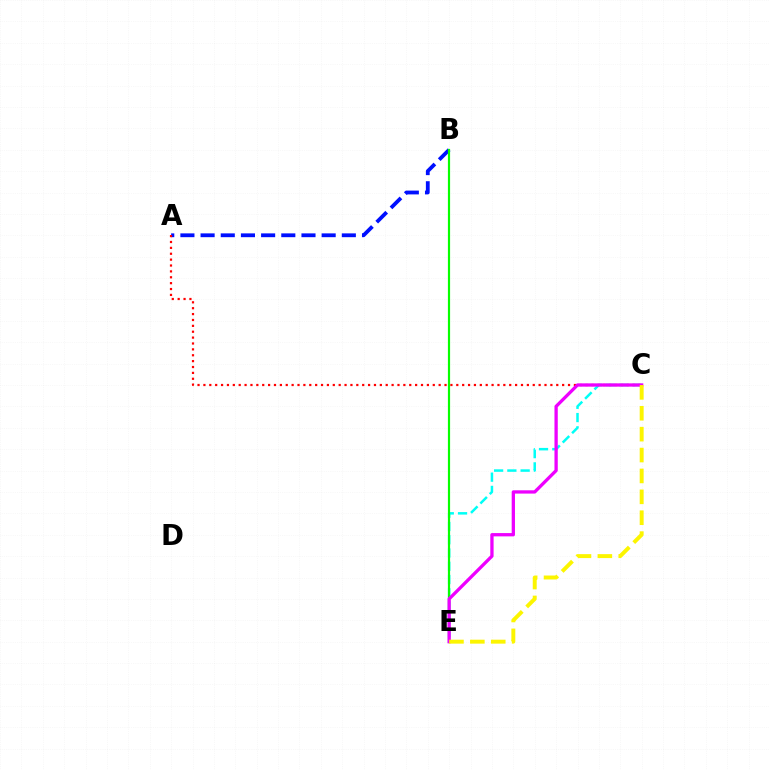{('A', 'B'): [{'color': '#0010ff', 'line_style': 'dashed', 'thickness': 2.74}], ('C', 'E'): [{'color': '#00fff6', 'line_style': 'dashed', 'thickness': 1.8}, {'color': '#ee00ff', 'line_style': 'solid', 'thickness': 2.37}, {'color': '#fcf500', 'line_style': 'dashed', 'thickness': 2.84}], ('A', 'C'): [{'color': '#ff0000', 'line_style': 'dotted', 'thickness': 1.6}], ('B', 'E'): [{'color': '#08ff00', 'line_style': 'solid', 'thickness': 1.57}]}